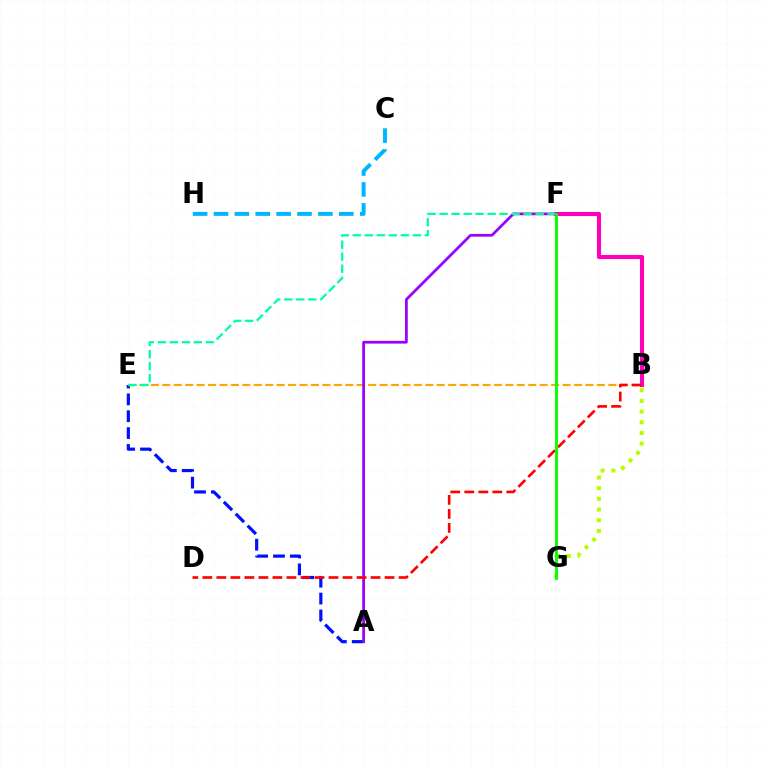{('A', 'E'): [{'color': '#0010ff', 'line_style': 'dashed', 'thickness': 2.29}], ('B', 'F'): [{'color': '#ff00bd', 'line_style': 'solid', 'thickness': 2.96}], ('B', 'G'): [{'color': '#b3ff00', 'line_style': 'dotted', 'thickness': 2.9}], ('B', 'E'): [{'color': '#ffa500', 'line_style': 'dashed', 'thickness': 1.55}], ('A', 'F'): [{'color': '#9b00ff', 'line_style': 'solid', 'thickness': 1.97}], ('B', 'D'): [{'color': '#ff0000', 'line_style': 'dashed', 'thickness': 1.9}], ('E', 'F'): [{'color': '#00ff9d', 'line_style': 'dashed', 'thickness': 1.63}], ('F', 'G'): [{'color': '#08ff00', 'line_style': 'solid', 'thickness': 2.07}], ('C', 'H'): [{'color': '#00b5ff', 'line_style': 'dashed', 'thickness': 2.84}]}